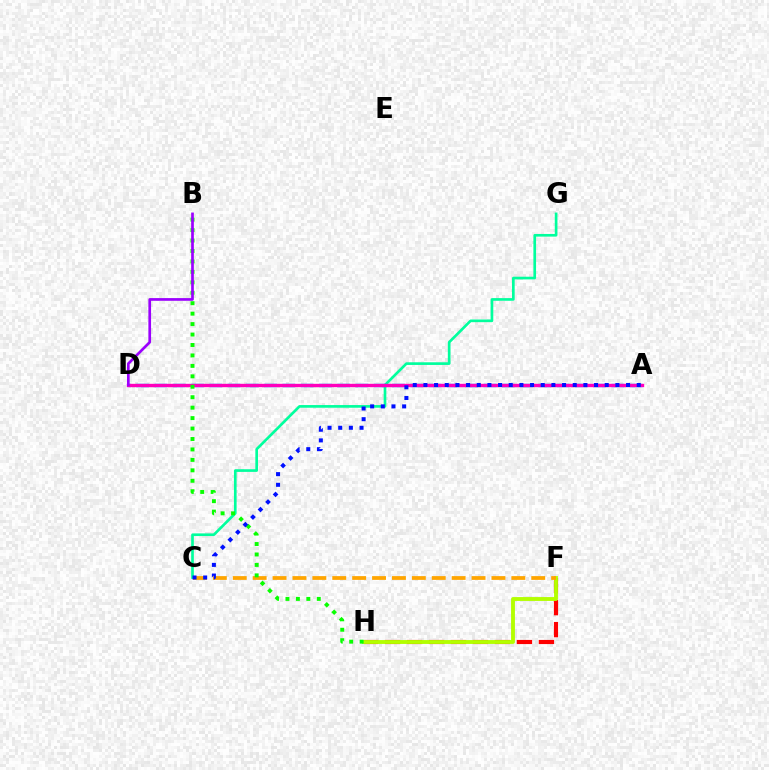{('C', 'G'): [{'color': '#00ff9d', 'line_style': 'solid', 'thickness': 1.92}], ('F', 'H'): [{'color': '#ff0000', 'line_style': 'dashed', 'thickness': 2.99}, {'color': '#b3ff00', 'line_style': 'solid', 'thickness': 2.78}], ('A', 'D'): [{'color': '#00b5ff', 'line_style': 'dashed', 'thickness': 2.48}, {'color': '#ff00bd', 'line_style': 'solid', 'thickness': 2.43}], ('C', 'F'): [{'color': '#ffa500', 'line_style': 'dashed', 'thickness': 2.7}], ('B', 'H'): [{'color': '#08ff00', 'line_style': 'dotted', 'thickness': 2.84}], ('B', 'D'): [{'color': '#9b00ff', 'line_style': 'solid', 'thickness': 1.94}], ('A', 'C'): [{'color': '#0010ff', 'line_style': 'dotted', 'thickness': 2.9}]}